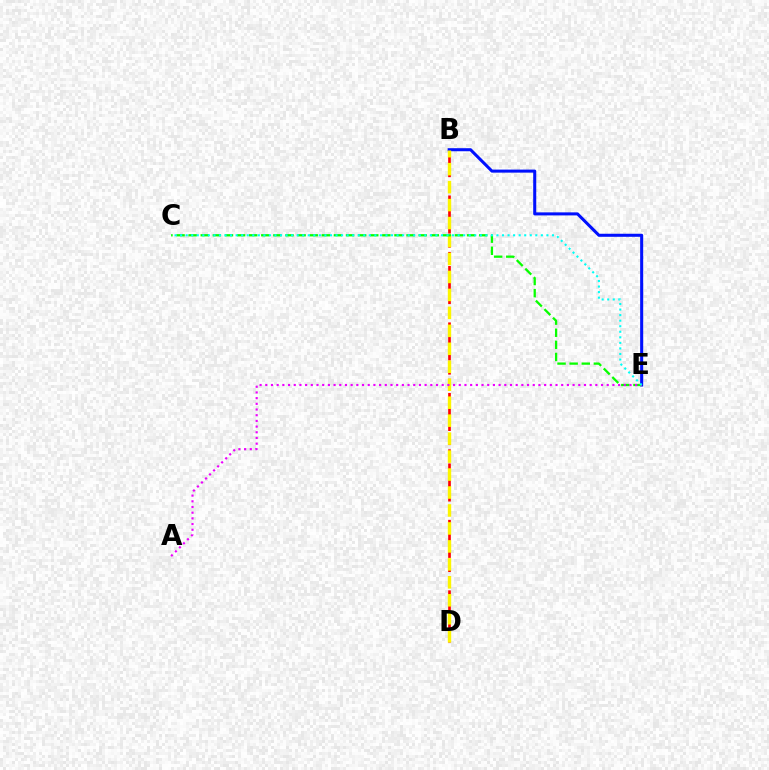{('B', 'D'): [{'color': '#ff0000', 'line_style': 'dashed', 'thickness': 1.92}, {'color': '#fcf500', 'line_style': 'dashed', 'thickness': 2.44}], ('B', 'E'): [{'color': '#0010ff', 'line_style': 'solid', 'thickness': 2.19}], ('C', 'E'): [{'color': '#08ff00', 'line_style': 'dashed', 'thickness': 1.64}, {'color': '#00fff6', 'line_style': 'dotted', 'thickness': 1.51}], ('A', 'E'): [{'color': '#ee00ff', 'line_style': 'dotted', 'thickness': 1.55}]}